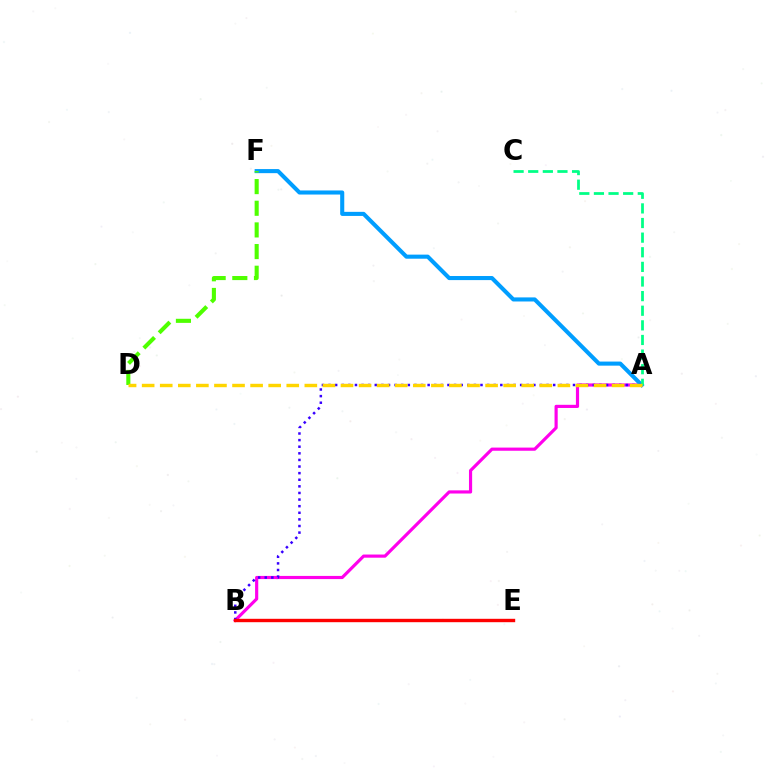{('A', 'B'): [{'color': '#ff00ed', 'line_style': 'solid', 'thickness': 2.28}, {'color': '#3700ff', 'line_style': 'dotted', 'thickness': 1.8}], ('A', 'F'): [{'color': '#009eff', 'line_style': 'solid', 'thickness': 2.94}], ('D', 'F'): [{'color': '#4fff00', 'line_style': 'dashed', 'thickness': 2.94}], ('A', 'C'): [{'color': '#00ff86', 'line_style': 'dashed', 'thickness': 1.99}], ('A', 'D'): [{'color': '#ffd500', 'line_style': 'dashed', 'thickness': 2.46}], ('B', 'E'): [{'color': '#ff0000', 'line_style': 'solid', 'thickness': 2.44}]}